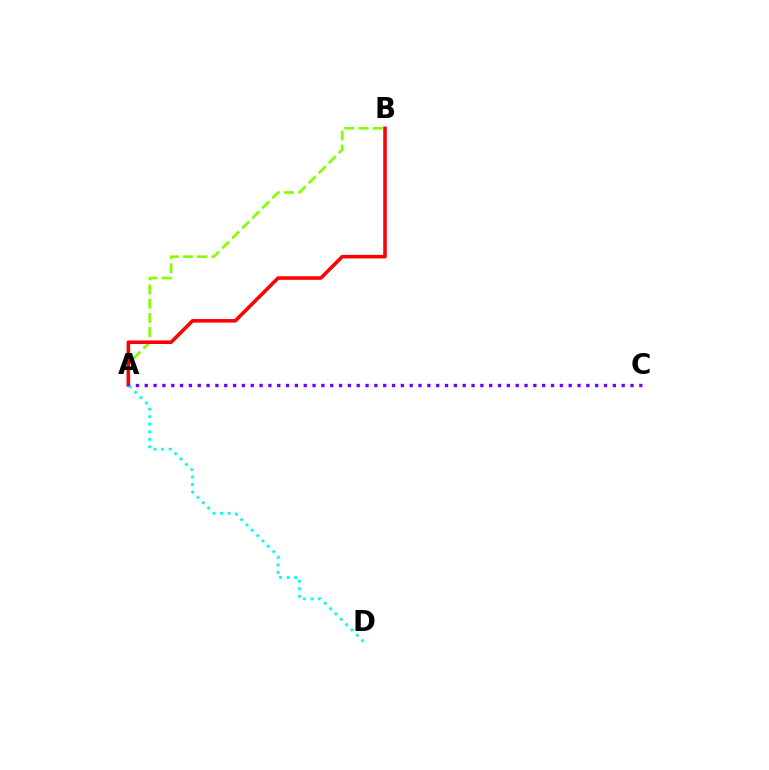{('A', 'B'): [{'color': '#84ff00', 'line_style': 'dashed', 'thickness': 1.93}, {'color': '#ff0000', 'line_style': 'solid', 'thickness': 2.55}], ('A', 'C'): [{'color': '#7200ff', 'line_style': 'dotted', 'thickness': 2.4}], ('A', 'D'): [{'color': '#00fff6', 'line_style': 'dotted', 'thickness': 2.05}]}